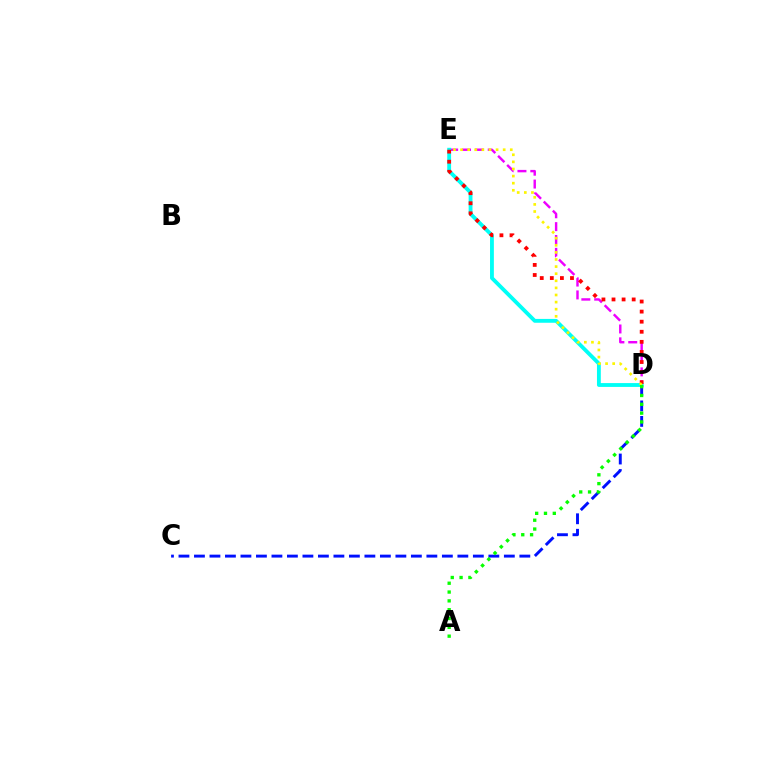{('C', 'D'): [{'color': '#0010ff', 'line_style': 'dashed', 'thickness': 2.1}], ('D', 'E'): [{'color': '#ee00ff', 'line_style': 'dashed', 'thickness': 1.75}, {'color': '#00fff6', 'line_style': 'solid', 'thickness': 2.76}, {'color': '#ff0000', 'line_style': 'dotted', 'thickness': 2.74}, {'color': '#fcf500', 'line_style': 'dotted', 'thickness': 1.93}], ('A', 'D'): [{'color': '#08ff00', 'line_style': 'dotted', 'thickness': 2.4}]}